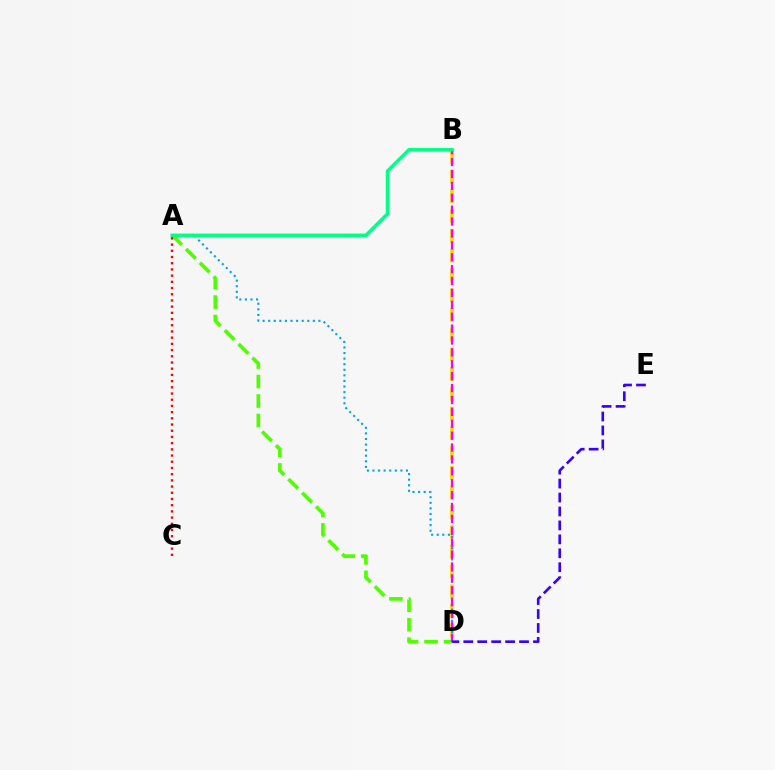{('B', 'D'): [{'color': '#ffd500', 'line_style': 'dashed', 'thickness': 2.68}, {'color': '#ff00ed', 'line_style': 'dashed', 'thickness': 1.62}], ('A', 'D'): [{'color': '#009eff', 'line_style': 'dotted', 'thickness': 1.52}, {'color': '#4fff00', 'line_style': 'dashed', 'thickness': 2.65}], ('A', 'B'): [{'color': '#00ff86', 'line_style': 'solid', 'thickness': 2.48}], ('A', 'C'): [{'color': '#ff0000', 'line_style': 'dotted', 'thickness': 1.69}], ('D', 'E'): [{'color': '#3700ff', 'line_style': 'dashed', 'thickness': 1.89}]}